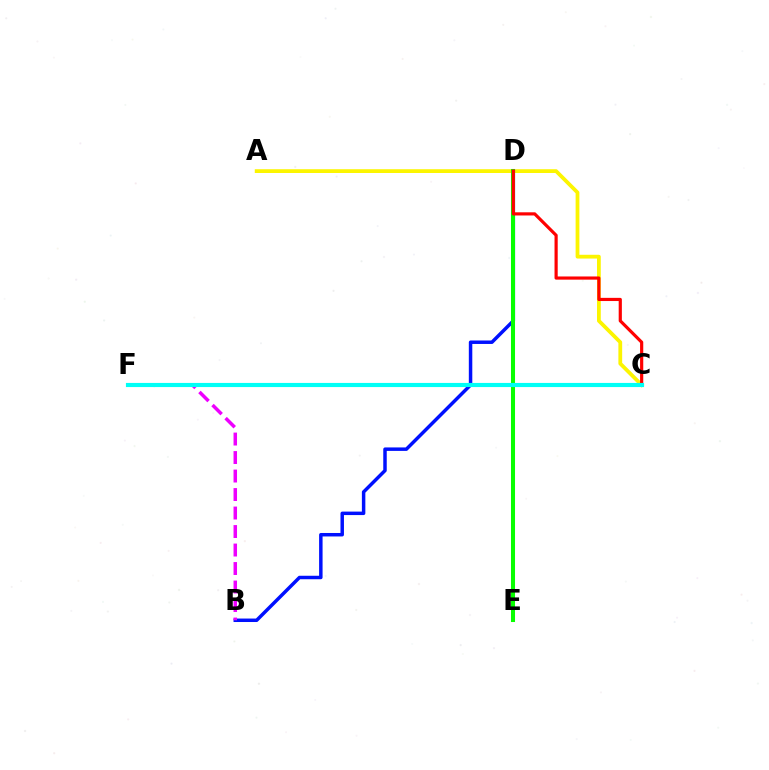{('A', 'C'): [{'color': '#fcf500', 'line_style': 'solid', 'thickness': 2.72}], ('B', 'D'): [{'color': '#0010ff', 'line_style': 'solid', 'thickness': 2.5}], ('B', 'F'): [{'color': '#ee00ff', 'line_style': 'dashed', 'thickness': 2.51}], ('D', 'E'): [{'color': '#08ff00', 'line_style': 'solid', 'thickness': 2.92}], ('C', 'D'): [{'color': '#ff0000', 'line_style': 'solid', 'thickness': 2.29}], ('C', 'F'): [{'color': '#00fff6', 'line_style': 'solid', 'thickness': 2.98}]}